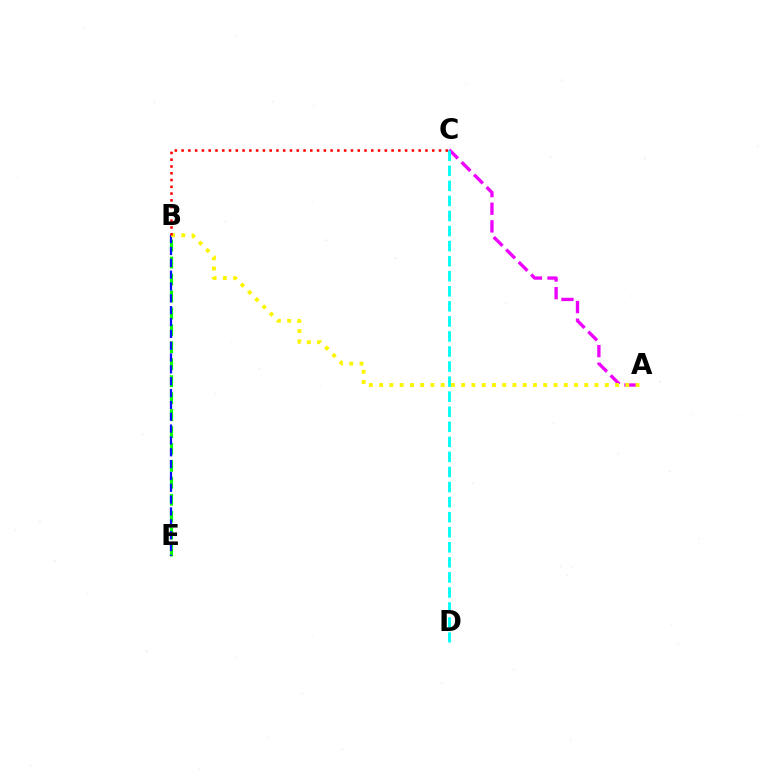{('B', 'E'): [{'color': '#08ff00', 'line_style': 'dashed', 'thickness': 2.3}, {'color': '#0010ff', 'line_style': 'dashed', 'thickness': 1.61}], ('A', 'C'): [{'color': '#ee00ff', 'line_style': 'dashed', 'thickness': 2.4}], ('A', 'B'): [{'color': '#fcf500', 'line_style': 'dotted', 'thickness': 2.79}], ('C', 'D'): [{'color': '#00fff6', 'line_style': 'dashed', 'thickness': 2.05}], ('B', 'C'): [{'color': '#ff0000', 'line_style': 'dotted', 'thickness': 1.84}]}